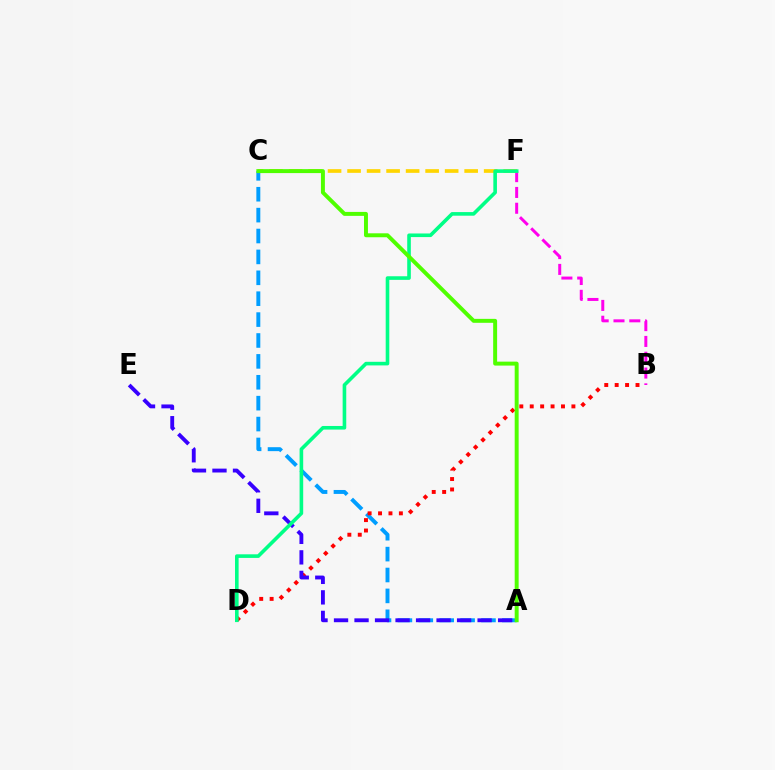{('A', 'C'): [{'color': '#009eff', 'line_style': 'dashed', 'thickness': 2.84}, {'color': '#4fff00', 'line_style': 'solid', 'thickness': 2.84}], ('B', 'F'): [{'color': '#ff00ed', 'line_style': 'dashed', 'thickness': 2.15}], ('B', 'D'): [{'color': '#ff0000', 'line_style': 'dotted', 'thickness': 2.83}], ('C', 'F'): [{'color': '#ffd500', 'line_style': 'dashed', 'thickness': 2.65}], ('A', 'E'): [{'color': '#3700ff', 'line_style': 'dashed', 'thickness': 2.79}], ('D', 'F'): [{'color': '#00ff86', 'line_style': 'solid', 'thickness': 2.6}]}